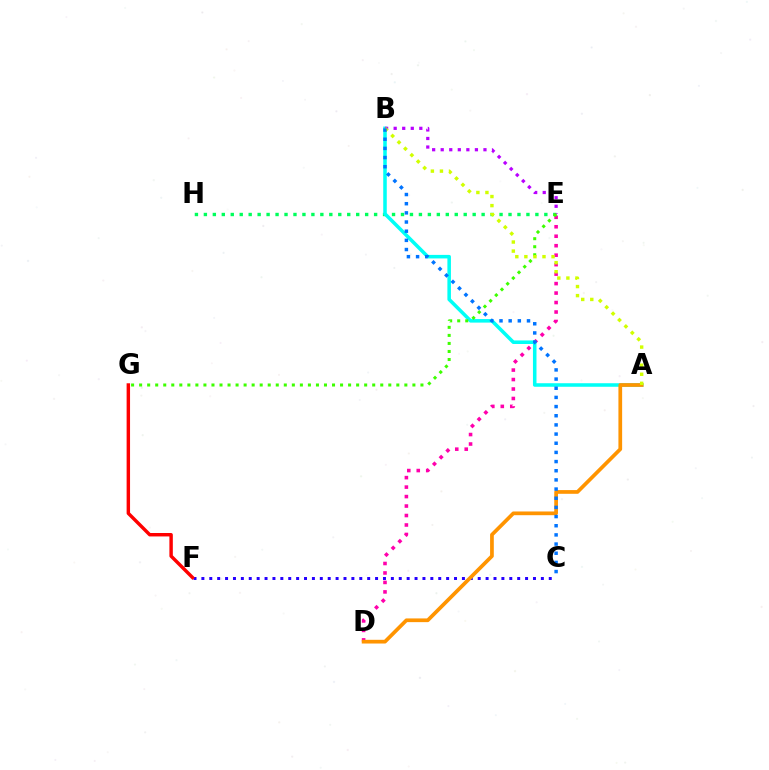{('D', 'E'): [{'color': '#ff00ac', 'line_style': 'dotted', 'thickness': 2.57}], ('E', 'H'): [{'color': '#00ff5c', 'line_style': 'dotted', 'thickness': 2.43}], ('C', 'F'): [{'color': '#2500ff', 'line_style': 'dotted', 'thickness': 2.15}], ('F', 'G'): [{'color': '#ff0000', 'line_style': 'solid', 'thickness': 2.47}], ('A', 'B'): [{'color': '#00fff6', 'line_style': 'solid', 'thickness': 2.55}, {'color': '#d1ff00', 'line_style': 'dotted', 'thickness': 2.46}], ('B', 'E'): [{'color': '#b900ff', 'line_style': 'dotted', 'thickness': 2.32}], ('E', 'G'): [{'color': '#3dff00', 'line_style': 'dotted', 'thickness': 2.18}], ('A', 'D'): [{'color': '#ff9400', 'line_style': 'solid', 'thickness': 2.67}], ('B', 'C'): [{'color': '#0074ff', 'line_style': 'dotted', 'thickness': 2.49}]}